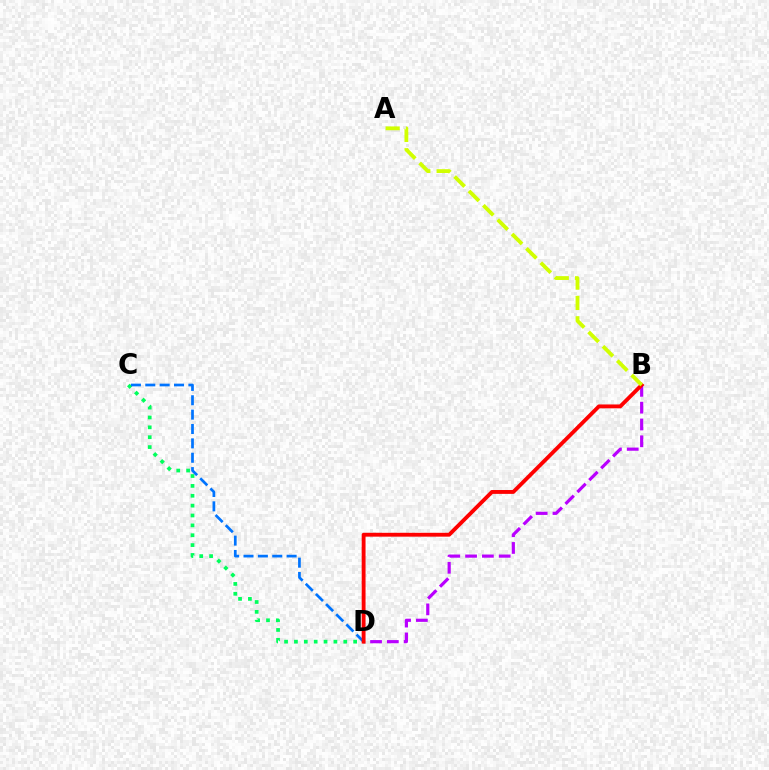{('C', 'D'): [{'color': '#00ff5c', 'line_style': 'dotted', 'thickness': 2.68}, {'color': '#0074ff', 'line_style': 'dashed', 'thickness': 1.95}], ('B', 'D'): [{'color': '#b900ff', 'line_style': 'dashed', 'thickness': 2.28}, {'color': '#ff0000', 'line_style': 'solid', 'thickness': 2.78}], ('A', 'B'): [{'color': '#d1ff00', 'line_style': 'dashed', 'thickness': 2.76}]}